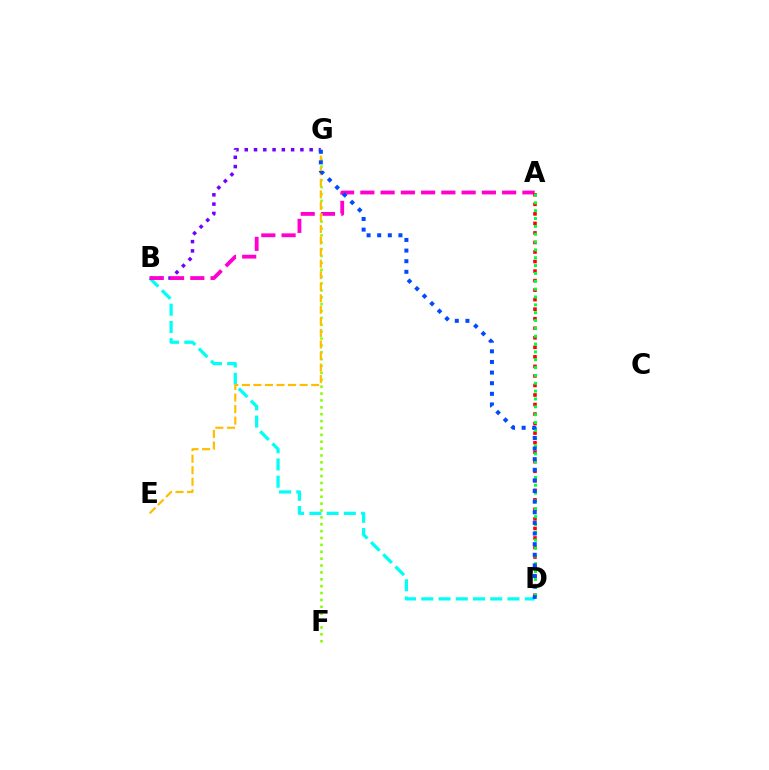{('B', 'D'): [{'color': '#00fff6', 'line_style': 'dashed', 'thickness': 2.34}], ('B', 'G'): [{'color': '#7200ff', 'line_style': 'dotted', 'thickness': 2.52}], ('A', 'B'): [{'color': '#ff00cf', 'line_style': 'dashed', 'thickness': 2.75}], ('A', 'D'): [{'color': '#ff0000', 'line_style': 'dotted', 'thickness': 2.59}, {'color': '#00ff39', 'line_style': 'dotted', 'thickness': 2.13}], ('F', 'G'): [{'color': '#84ff00', 'line_style': 'dotted', 'thickness': 1.87}], ('E', 'G'): [{'color': '#ffbd00', 'line_style': 'dashed', 'thickness': 1.57}], ('D', 'G'): [{'color': '#004bff', 'line_style': 'dotted', 'thickness': 2.89}]}